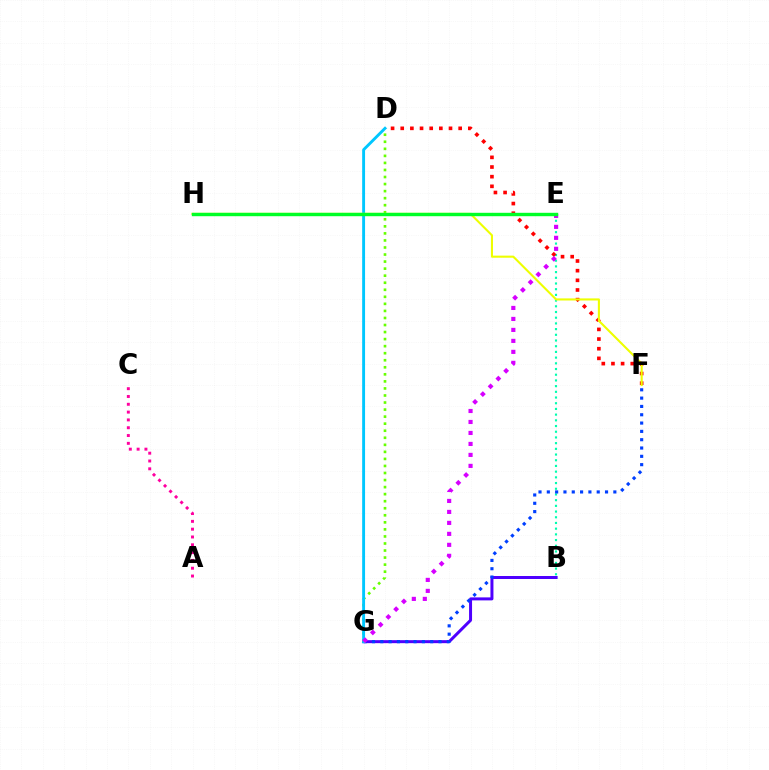{('B', 'G'): [{'color': '#4f00ff', 'line_style': 'solid', 'thickness': 2.16}], ('E', 'H'): [{'color': '#ff8800', 'line_style': 'dotted', 'thickness': 2.1}, {'color': '#00ff27', 'line_style': 'solid', 'thickness': 2.45}], ('B', 'E'): [{'color': '#00ffaf', 'line_style': 'dotted', 'thickness': 1.55}], ('F', 'G'): [{'color': '#003fff', 'line_style': 'dotted', 'thickness': 2.26}], ('D', 'G'): [{'color': '#66ff00', 'line_style': 'dotted', 'thickness': 1.91}, {'color': '#00c7ff', 'line_style': 'solid', 'thickness': 2.08}], ('D', 'F'): [{'color': '#ff0000', 'line_style': 'dotted', 'thickness': 2.62}], ('E', 'G'): [{'color': '#d600ff', 'line_style': 'dotted', 'thickness': 2.98}], ('A', 'C'): [{'color': '#ff00a0', 'line_style': 'dotted', 'thickness': 2.12}], ('F', 'H'): [{'color': '#eeff00', 'line_style': 'solid', 'thickness': 1.51}]}